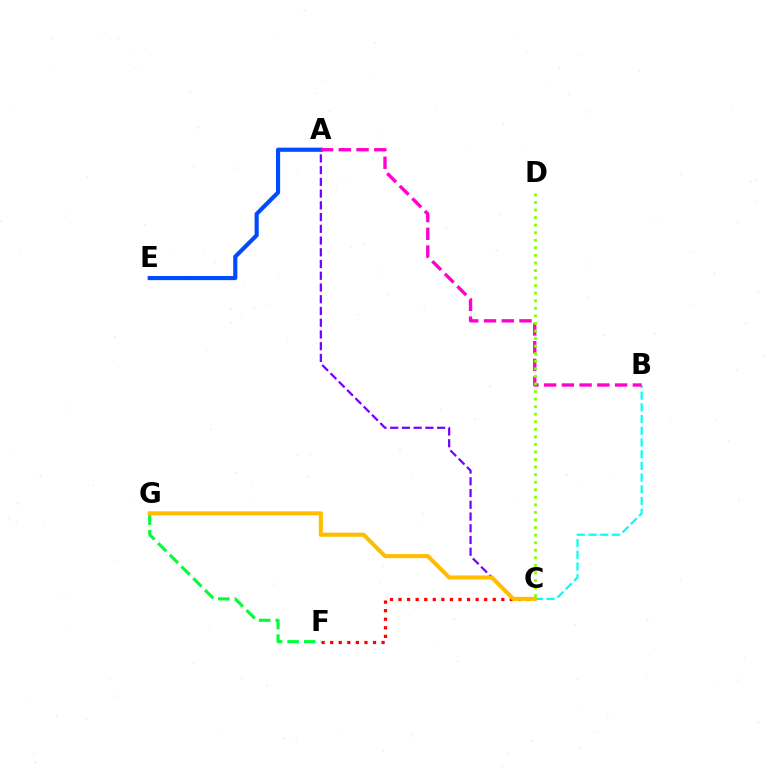{('A', 'C'): [{'color': '#7200ff', 'line_style': 'dashed', 'thickness': 1.59}], ('A', 'E'): [{'color': '#004bff', 'line_style': 'solid', 'thickness': 2.99}], ('F', 'G'): [{'color': '#00ff39', 'line_style': 'dashed', 'thickness': 2.26}], ('C', 'F'): [{'color': '#ff0000', 'line_style': 'dotted', 'thickness': 2.33}], ('B', 'C'): [{'color': '#00fff6', 'line_style': 'dashed', 'thickness': 1.59}], ('C', 'G'): [{'color': '#ffbd00', 'line_style': 'solid', 'thickness': 2.93}], ('A', 'B'): [{'color': '#ff00cf', 'line_style': 'dashed', 'thickness': 2.41}], ('C', 'D'): [{'color': '#84ff00', 'line_style': 'dotted', 'thickness': 2.05}]}